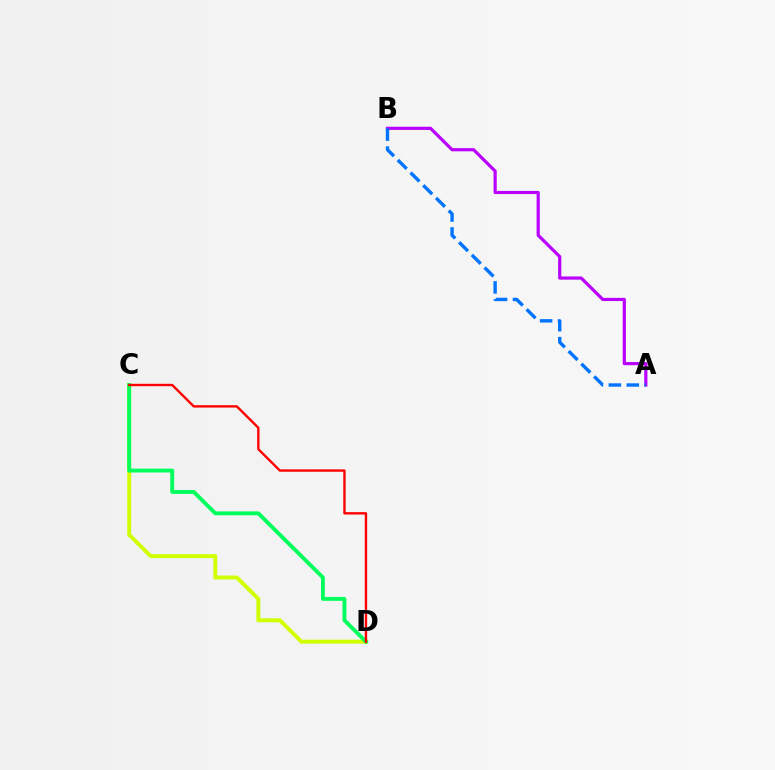{('A', 'B'): [{'color': '#b900ff', 'line_style': 'solid', 'thickness': 2.29}, {'color': '#0074ff', 'line_style': 'dashed', 'thickness': 2.44}], ('C', 'D'): [{'color': '#d1ff00', 'line_style': 'solid', 'thickness': 2.83}, {'color': '#00ff5c', 'line_style': 'solid', 'thickness': 2.79}, {'color': '#ff0000', 'line_style': 'solid', 'thickness': 1.71}]}